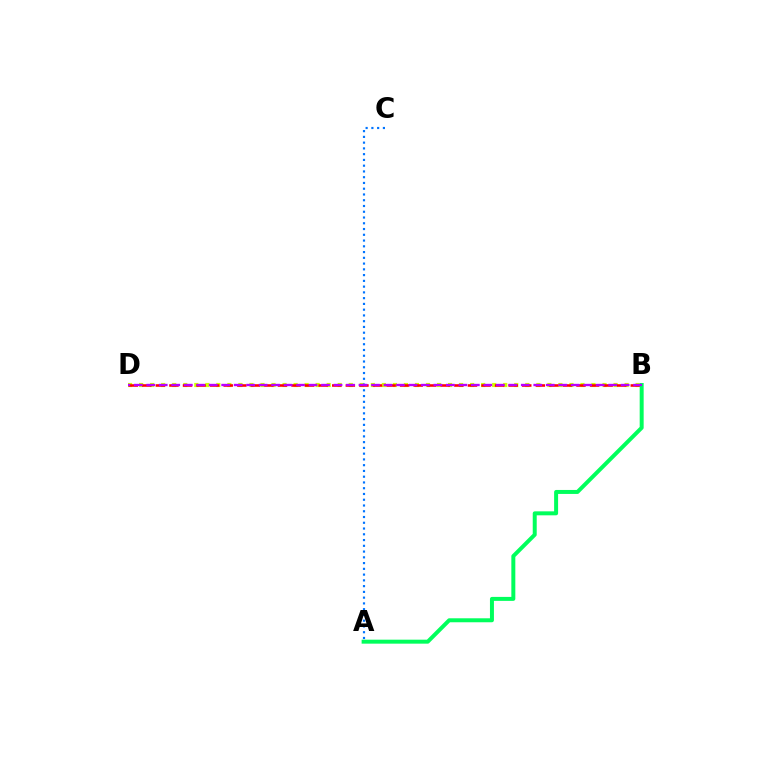{('B', 'D'): [{'color': '#d1ff00', 'line_style': 'dotted', 'thickness': 3.0}, {'color': '#ff0000', 'line_style': 'dashed', 'thickness': 1.84}, {'color': '#b900ff', 'line_style': 'dashed', 'thickness': 1.7}], ('A', 'C'): [{'color': '#0074ff', 'line_style': 'dotted', 'thickness': 1.56}], ('A', 'B'): [{'color': '#00ff5c', 'line_style': 'solid', 'thickness': 2.86}]}